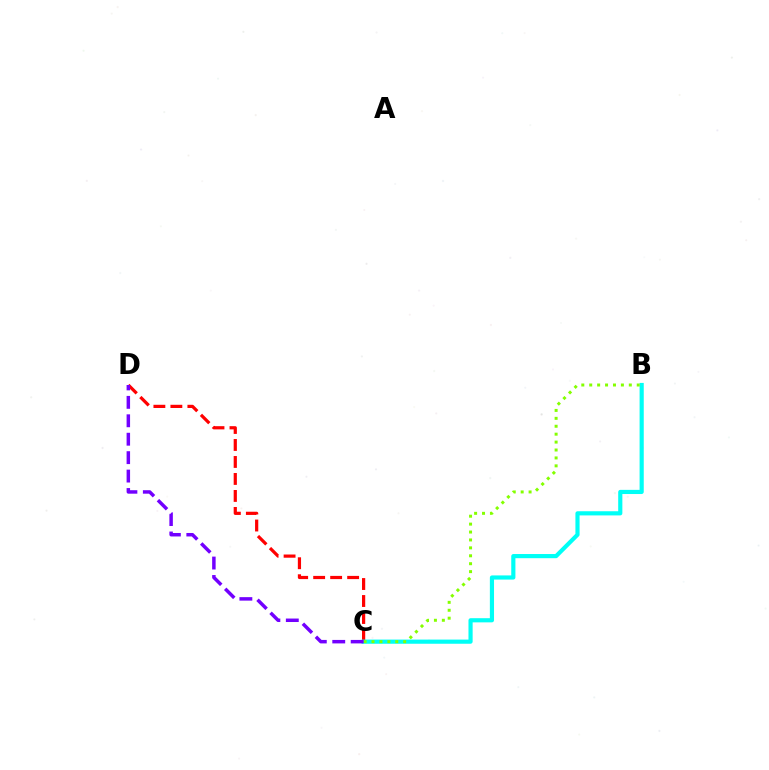{('C', 'D'): [{'color': '#ff0000', 'line_style': 'dashed', 'thickness': 2.31}, {'color': '#7200ff', 'line_style': 'dashed', 'thickness': 2.5}], ('B', 'C'): [{'color': '#00fff6', 'line_style': 'solid', 'thickness': 3.0}, {'color': '#84ff00', 'line_style': 'dotted', 'thickness': 2.15}]}